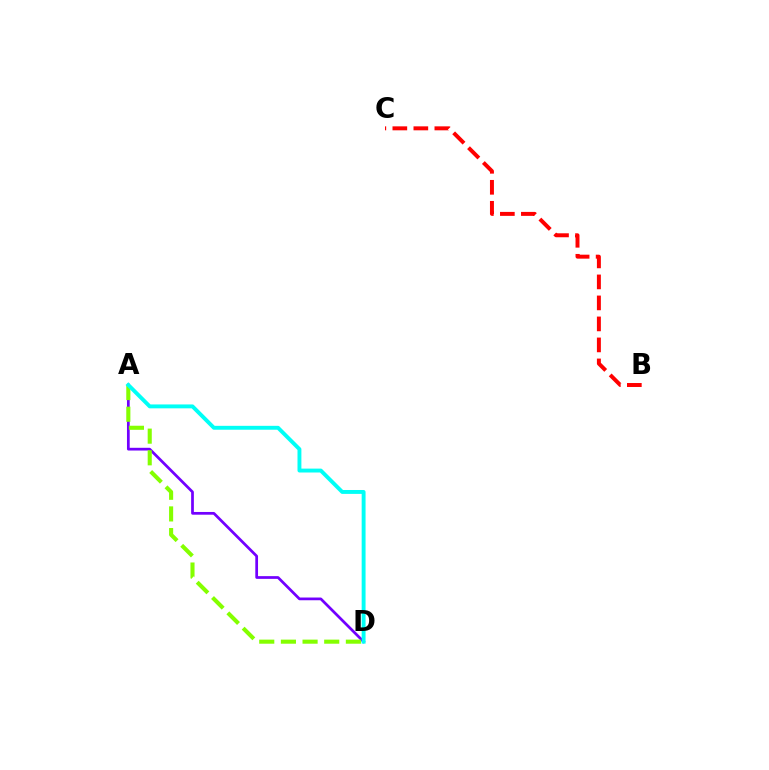{('A', 'D'): [{'color': '#7200ff', 'line_style': 'solid', 'thickness': 1.96}, {'color': '#84ff00', 'line_style': 'dashed', 'thickness': 2.94}, {'color': '#00fff6', 'line_style': 'solid', 'thickness': 2.8}], ('B', 'C'): [{'color': '#ff0000', 'line_style': 'dashed', 'thickness': 2.85}]}